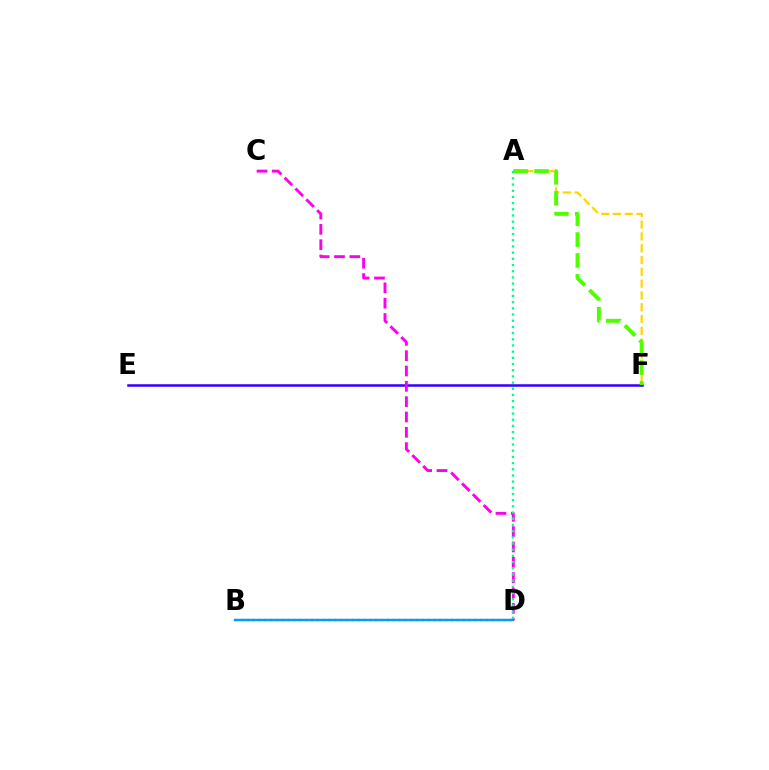{('E', 'F'): [{'color': '#3700ff', 'line_style': 'solid', 'thickness': 1.82}], ('A', 'F'): [{'color': '#ffd500', 'line_style': 'dashed', 'thickness': 1.6}, {'color': '#4fff00', 'line_style': 'dashed', 'thickness': 2.84}], ('B', 'D'): [{'color': '#ff0000', 'line_style': 'dotted', 'thickness': 1.58}, {'color': '#009eff', 'line_style': 'solid', 'thickness': 1.76}], ('C', 'D'): [{'color': '#ff00ed', 'line_style': 'dashed', 'thickness': 2.08}], ('A', 'D'): [{'color': '#00ff86', 'line_style': 'dotted', 'thickness': 1.68}]}